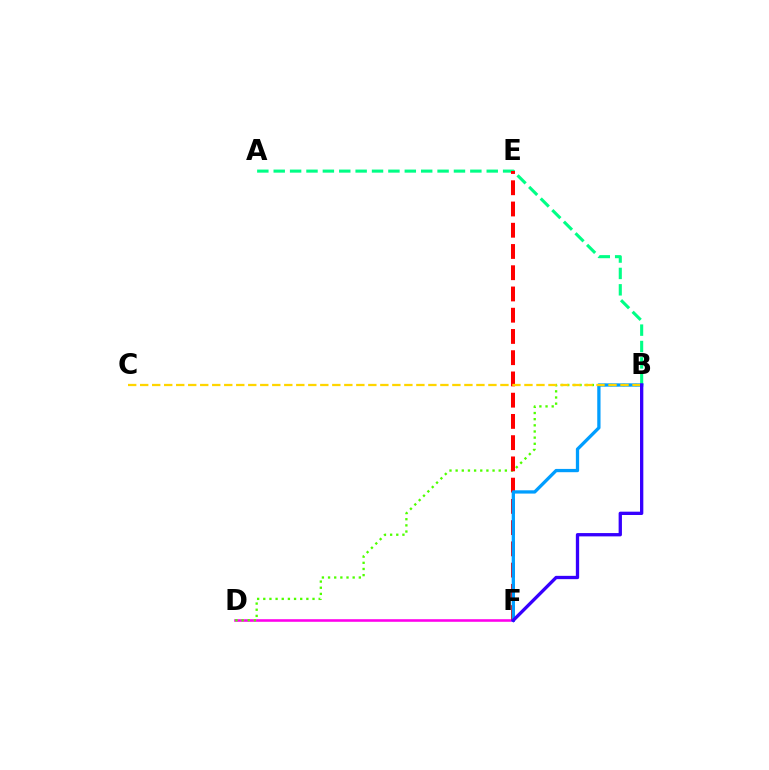{('D', 'F'): [{'color': '#ff00ed', 'line_style': 'solid', 'thickness': 1.86}], ('B', 'D'): [{'color': '#4fff00', 'line_style': 'dotted', 'thickness': 1.67}], ('A', 'B'): [{'color': '#00ff86', 'line_style': 'dashed', 'thickness': 2.23}], ('E', 'F'): [{'color': '#ff0000', 'line_style': 'dashed', 'thickness': 2.89}], ('B', 'F'): [{'color': '#009eff', 'line_style': 'solid', 'thickness': 2.36}, {'color': '#3700ff', 'line_style': 'solid', 'thickness': 2.39}], ('B', 'C'): [{'color': '#ffd500', 'line_style': 'dashed', 'thickness': 1.63}]}